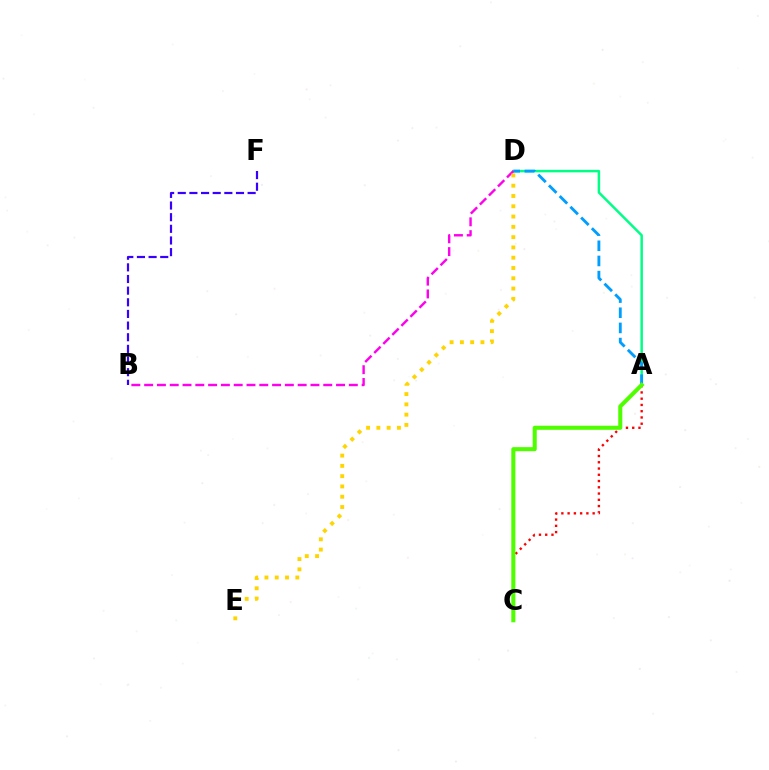{('A', 'D'): [{'color': '#00ff86', 'line_style': 'solid', 'thickness': 1.79}, {'color': '#009eff', 'line_style': 'dashed', 'thickness': 2.06}], ('A', 'C'): [{'color': '#ff0000', 'line_style': 'dotted', 'thickness': 1.7}, {'color': '#4fff00', 'line_style': 'solid', 'thickness': 2.92}], ('B', 'D'): [{'color': '#ff00ed', 'line_style': 'dashed', 'thickness': 1.74}], ('B', 'F'): [{'color': '#3700ff', 'line_style': 'dashed', 'thickness': 1.58}], ('D', 'E'): [{'color': '#ffd500', 'line_style': 'dotted', 'thickness': 2.79}]}